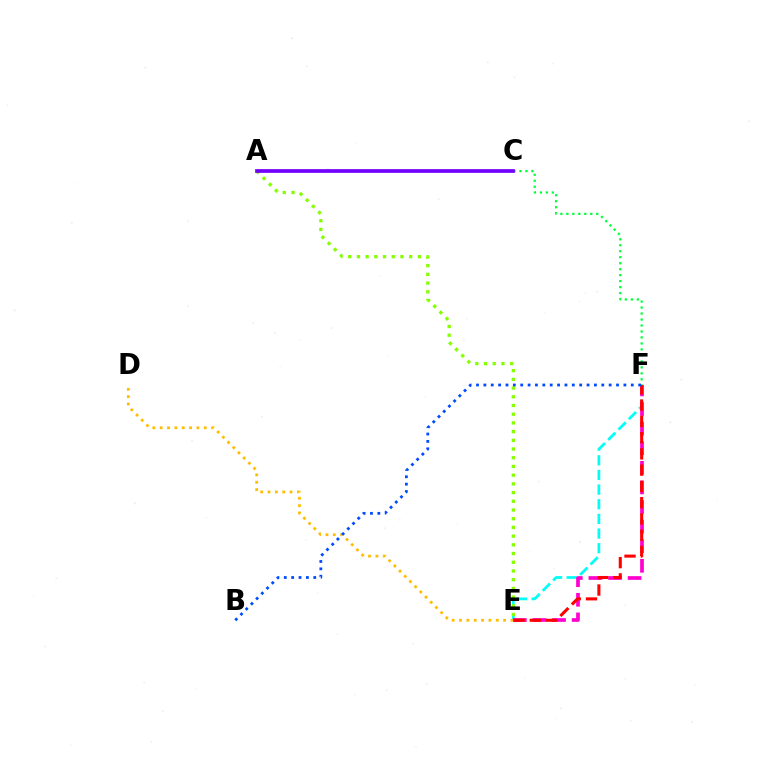{('E', 'F'): [{'color': '#00fff6', 'line_style': 'dashed', 'thickness': 1.99}, {'color': '#ff00cf', 'line_style': 'dashed', 'thickness': 2.66}, {'color': '#ff0000', 'line_style': 'dashed', 'thickness': 2.21}], ('A', 'E'): [{'color': '#84ff00', 'line_style': 'dotted', 'thickness': 2.37}], ('C', 'F'): [{'color': '#00ff39', 'line_style': 'dotted', 'thickness': 1.62}], ('D', 'E'): [{'color': '#ffbd00', 'line_style': 'dotted', 'thickness': 2.0}], ('B', 'F'): [{'color': '#004bff', 'line_style': 'dotted', 'thickness': 2.0}], ('A', 'C'): [{'color': '#7200ff', 'line_style': 'solid', 'thickness': 2.68}]}